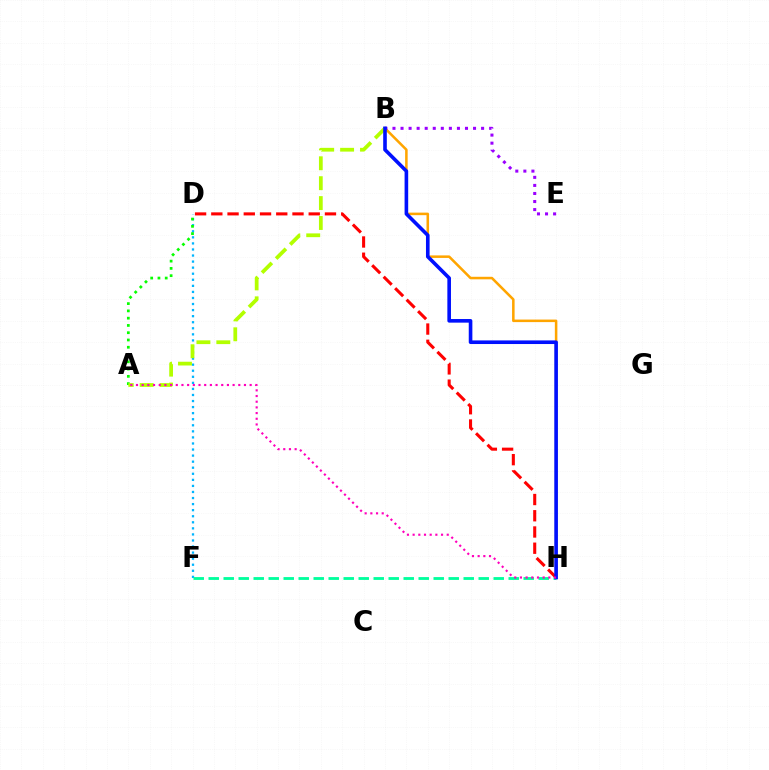{('B', 'H'): [{'color': '#ffa500', 'line_style': 'solid', 'thickness': 1.83}, {'color': '#0010ff', 'line_style': 'solid', 'thickness': 2.6}], ('D', 'F'): [{'color': '#00b5ff', 'line_style': 'dotted', 'thickness': 1.65}], ('B', 'E'): [{'color': '#9b00ff', 'line_style': 'dotted', 'thickness': 2.19}], ('F', 'H'): [{'color': '#00ff9d', 'line_style': 'dashed', 'thickness': 2.04}], ('A', 'D'): [{'color': '#08ff00', 'line_style': 'dotted', 'thickness': 1.98}], ('D', 'H'): [{'color': '#ff0000', 'line_style': 'dashed', 'thickness': 2.21}], ('A', 'B'): [{'color': '#b3ff00', 'line_style': 'dashed', 'thickness': 2.7}], ('A', 'H'): [{'color': '#ff00bd', 'line_style': 'dotted', 'thickness': 1.54}]}